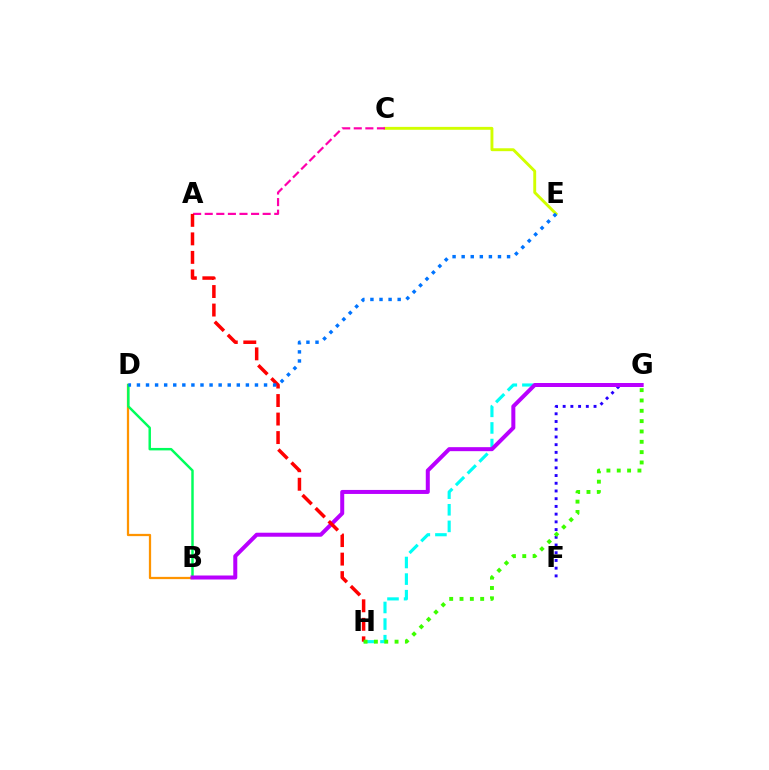{('G', 'H'): [{'color': '#00fff6', 'line_style': 'dashed', 'thickness': 2.25}, {'color': '#3dff00', 'line_style': 'dotted', 'thickness': 2.81}], ('B', 'D'): [{'color': '#ff9400', 'line_style': 'solid', 'thickness': 1.62}, {'color': '#00ff5c', 'line_style': 'solid', 'thickness': 1.77}], ('F', 'G'): [{'color': '#2500ff', 'line_style': 'dotted', 'thickness': 2.1}], ('B', 'G'): [{'color': '#b900ff', 'line_style': 'solid', 'thickness': 2.88}], ('C', 'E'): [{'color': '#d1ff00', 'line_style': 'solid', 'thickness': 2.09}], ('A', 'C'): [{'color': '#ff00ac', 'line_style': 'dashed', 'thickness': 1.57}], ('A', 'H'): [{'color': '#ff0000', 'line_style': 'dashed', 'thickness': 2.52}], ('D', 'E'): [{'color': '#0074ff', 'line_style': 'dotted', 'thickness': 2.47}]}